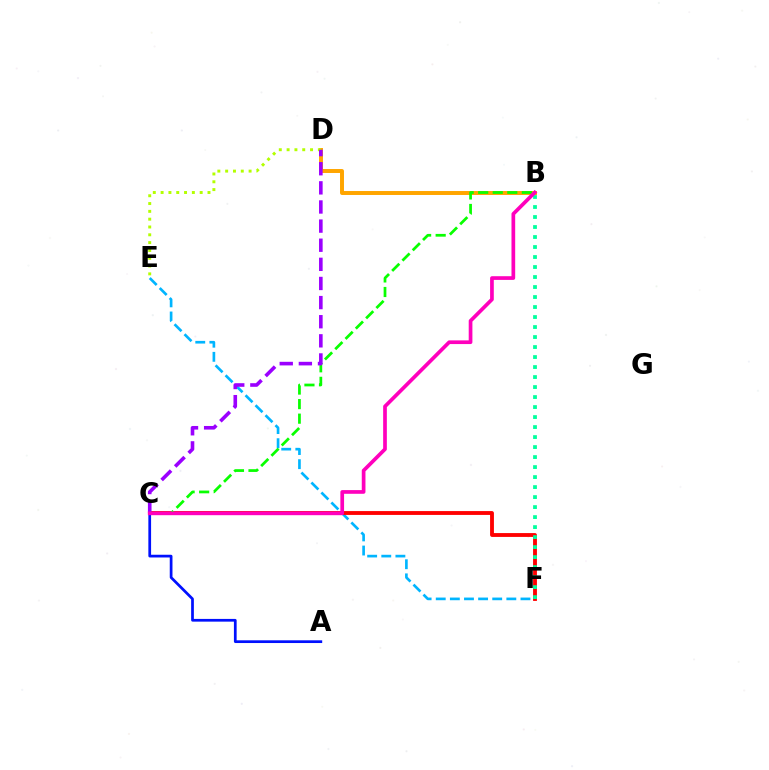{('E', 'F'): [{'color': '#00b5ff', 'line_style': 'dashed', 'thickness': 1.92}], ('C', 'F'): [{'color': '#ff0000', 'line_style': 'solid', 'thickness': 2.77}], ('B', 'D'): [{'color': '#ffa500', 'line_style': 'solid', 'thickness': 2.84}], ('B', 'C'): [{'color': '#08ff00', 'line_style': 'dashed', 'thickness': 1.98}, {'color': '#ff00bd', 'line_style': 'solid', 'thickness': 2.66}], ('D', 'E'): [{'color': '#b3ff00', 'line_style': 'dotted', 'thickness': 2.12}], ('C', 'D'): [{'color': '#9b00ff', 'line_style': 'dashed', 'thickness': 2.6}], ('A', 'C'): [{'color': '#0010ff', 'line_style': 'solid', 'thickness': 1.96}], ('B', 'F'): [{'color': '#00ff9d', 'line_style': 'dotted', 'thickness': 2.72}]}